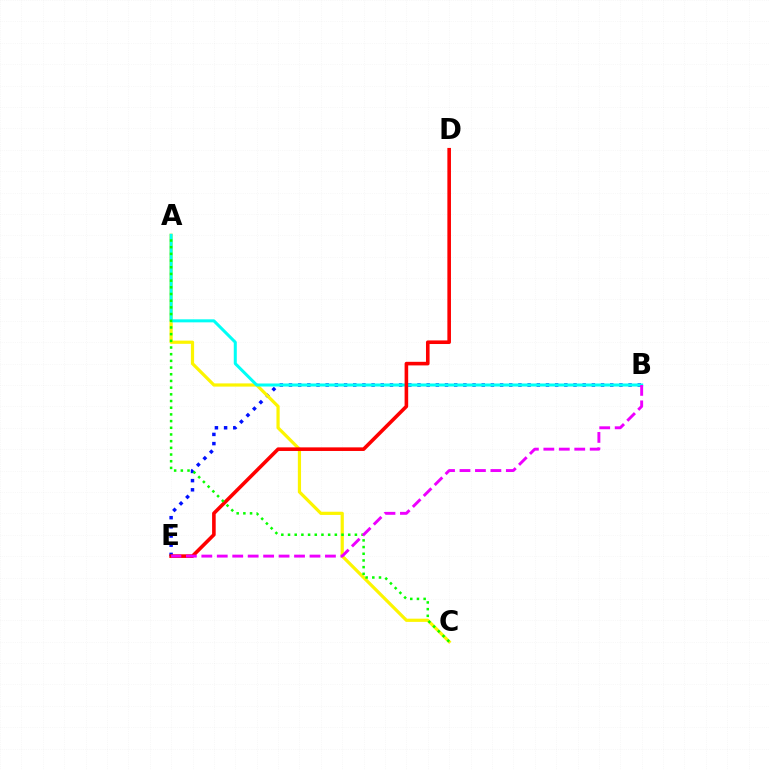{('B', 'E'): [{'color': '#0010ff', 'line_style': 'dotted', 'thickness': 2.49}, {'color': '#ee00ff', 'line_style': 'dashed', 'thickness': 2.1}], ('A', 'C'): [{'color': '#fcf500', 'line_style': 'solid', 'thickness': 2.31}, {'color': '#08ff00', 'line_style': 'dotted', 'thickness': 1.82}], ('A', 'B'): [{'color': '#00fff6', 'line_style': 'solid', 'thickness': 2.18}], ('D', 'E'): [{'color': '#ff0000', 'line_style': 'solid', 'thickness': 2.59}]}